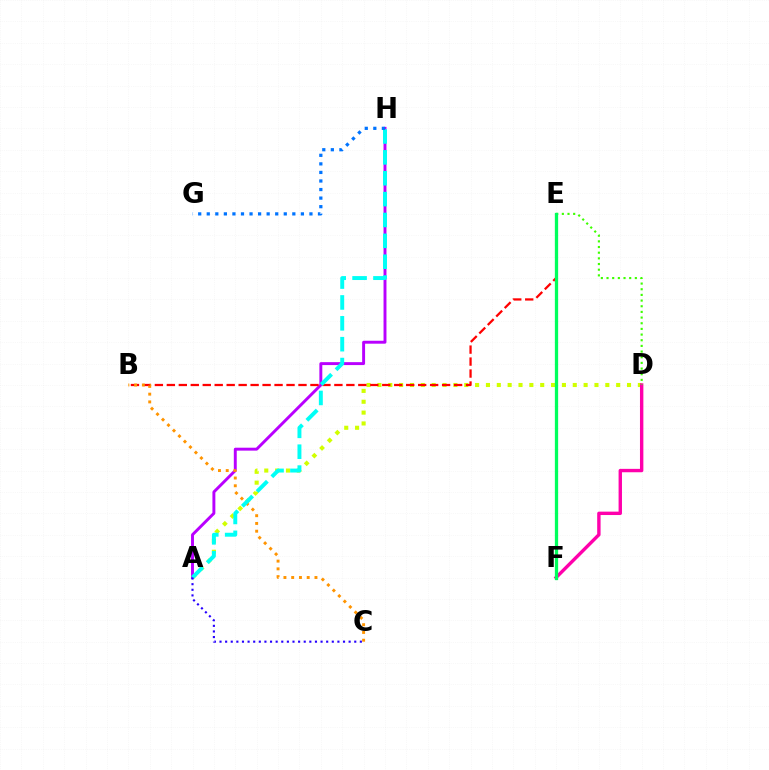{('A', 'D'): [{'color': '#d1ff00', 'line_style': 'dotted', 'thickness': 2.95}], ('A', 'H'): [{'color': '#b900ff', 'line_style': 'solid', 'thickness': 2.11}, {'color': '#00fff6', 'line_style': 'dashed', 'thickness': 2.84}], ('D', 'F'): [{'color': '#ff00ac', 'line_style': 'solid', 'thickness': 2.44}], ('B', 'E'): [{'color': '#ff0000', 'line_style': 'dashed', 'thickness': 1.63}], ('B', 'C'): [{'color': '#ff9400', 'line_style': 'dotted', 'thickness': 2.11}], ('D', 'E'): [{'color': '#3dff00', 'line_style': 'dotted', 'thickness': 1.54}], ('E', 'F'): [{'color': '#00ff5c', 'line_style': 'solid', 'thickness': 2.36}], ('G', 'H'): [{'color': '#0074ff', 'line_style': 'dotted', 'thickness': 2.32}], ('A', 'C'): [{'color': '#2500ff', 'line_style': 'dotted', 'thickness': 1.53}]}